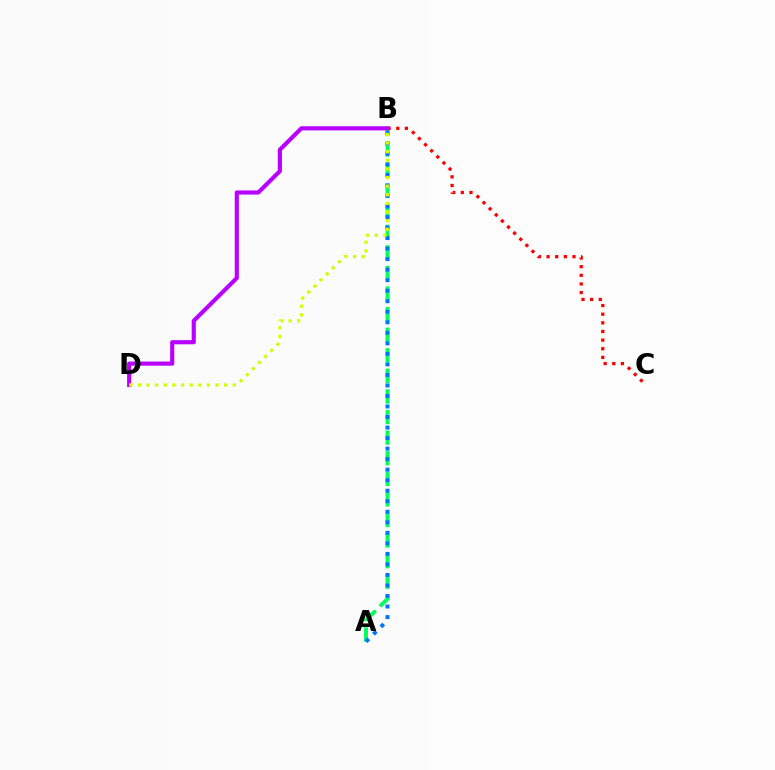{('A', 'B'): [{'color': '#00ff5c', 'line_style': 'dashed', 'thickness': 2.8}, {'color': '#0074ff', 'line_style': 'dotted', 'thickness': 2.86}], ('B', 'C'): [{'color': '#ff0000', 'line_style': 'dotted', 'thickness': 2.35}], ('B', 'D'): [{'color': '#b900ff', 'line_style': 'solid', 'thickness': 2.98}, {'color': '#d1ff00', 'line_style': 'dotted', 'thickness': 2.34}]}